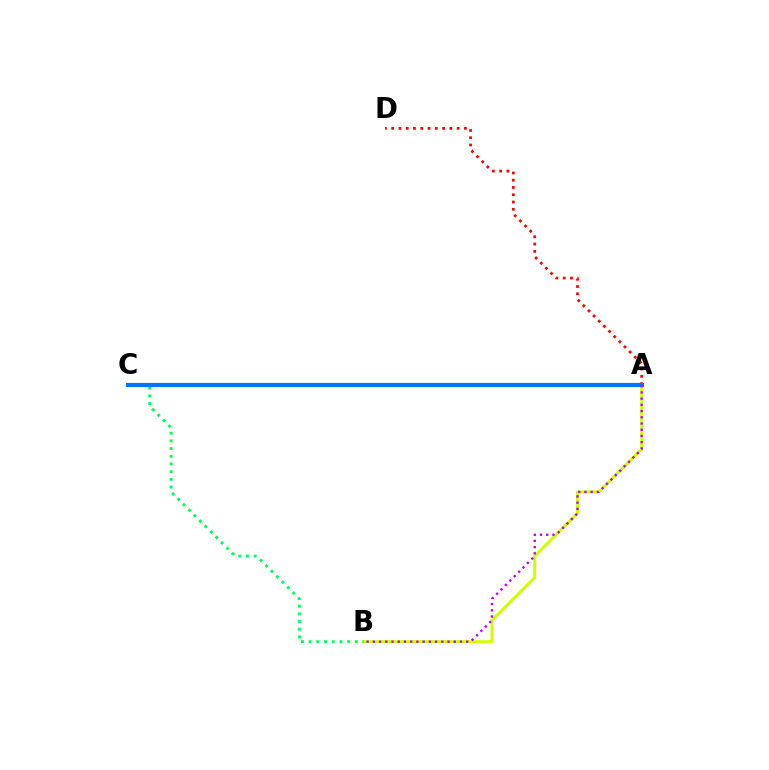{('A', 'D'): [{'color': '#ff0000', 'line_style': 'dotted', 'thickness': 1.98}], ('A', 'B'): [{'color': '#d1ff00', 'line_style': 'solid', 'thickness': 2.14}, {'color': '#b900ff', 'line_style': 'dotted', 'thickness': 1.69}], ('B', 'C'): [{'color': '#00ff5c', 'line_style': 'dotted', 'thickness': 2.09}], ('A', 'C'): [{'color': '#0074ff', 'line_style': 'solid', 'thickness': 3.0}]}